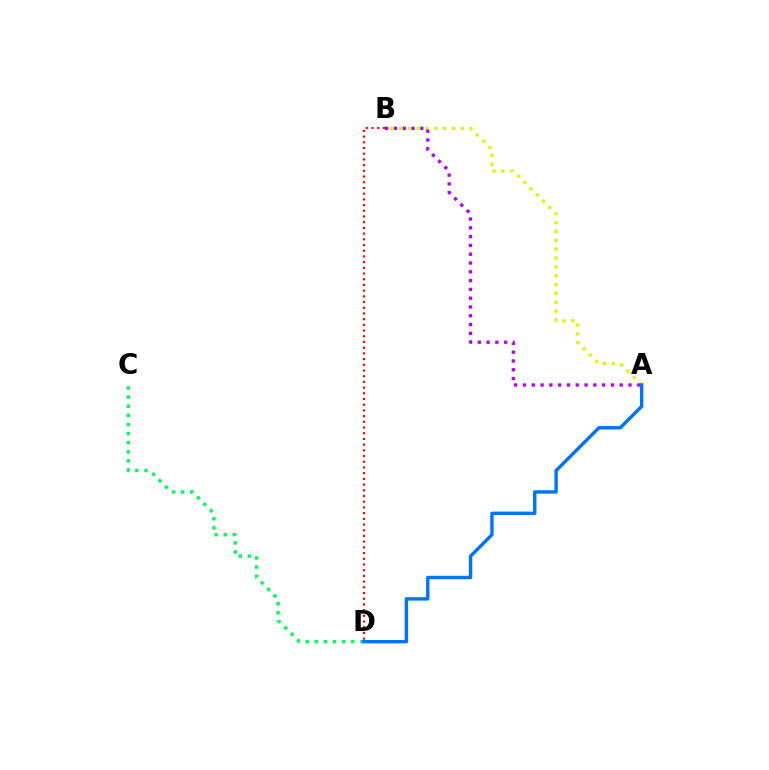{('A', 'B'): [{'color': '#d1ff00', 'line_style': 'dotted', 'thickness': 2.4}, {'color': '#b900ff', 'line_style': 'dotted', 'thickness': 2.39}], ('B', 'D'): [{'color': '#ff0000', 'line_style': 'dotted', 'thickness': 1.55}], ('C', 'D'): [{'color': '#00ff5c', 'line_style': 'dotted', 'thickness': 2.47}], ('A', 'D'): [{'color': '#0074ff', 'line_style': 'solid', 'thickness': 2.45}]}